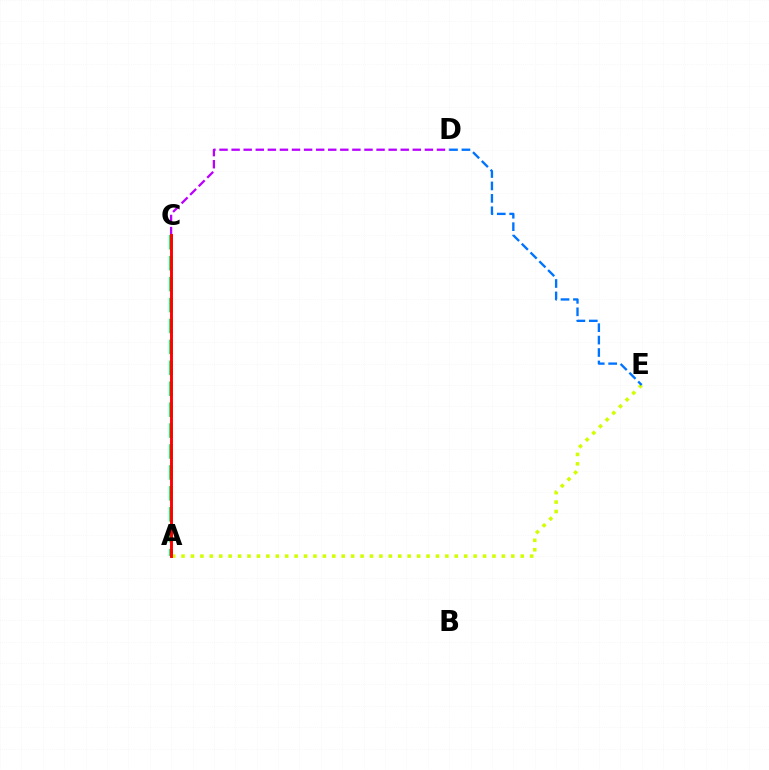{('A', 'E'): [{'color': '#d1ff00', 'line_style': 'dotted', 'thickness': 2.56}], ('D', 'E'): [{'color': '#0074ff', 'line_style': 'dashed', 'thickness': 1.69}], ('A', 'C'): [{'color': '#00ff5c', 'line_style': 'dashed', 'thickness': 2.84}, {'color': '#ff0000', 'line_style': 'solid', 'thickness': 2.1}], ('C', 'D'): [{'color': '#b900ff', 'line_style': 'dashed', 'thickness': 1.64}]}